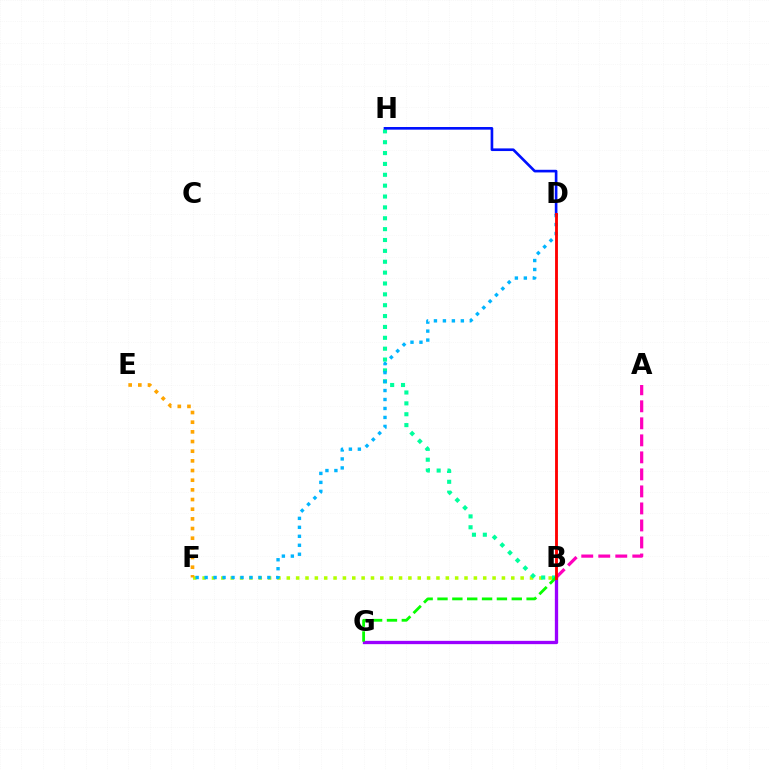{('A', 'B'): [{'color': '#ff00bd', 'line_style': 'dashed', 'thickness': 2.31}], ('B', 'F'): [{'color': '#b3ff00', 'line_style': 'dotted', 'thickness': 2.54}], ('B', 'G'): [{'color': '#9b00ff', 'line_style': 'solid', 'thickness': 2.38}, {'color': '#08ff00', 'line_style': 'dashed', 'thickness': 2.02}], ('B', 'H'): [{'color': '#00ff9d', 'line_style': 'dotted', 'thickness': 2.95}], ('D', 'F'): [{'color': '#00b5ff', 'line_style': 'dotted', 'thickness': 2.44}], ('E', 'F'): [{'color': '#ffa500', 'line_style': 'dotted', 'thickness': 2.63}], ('D', 'H'): [{'color': '#0010ff', 'line_style': 'solid', 'thickness': 1.91}], ('B', 'D'): [{'color': '#ff0000', 'line_style': 'solid', 'thickness': 2.05}]}